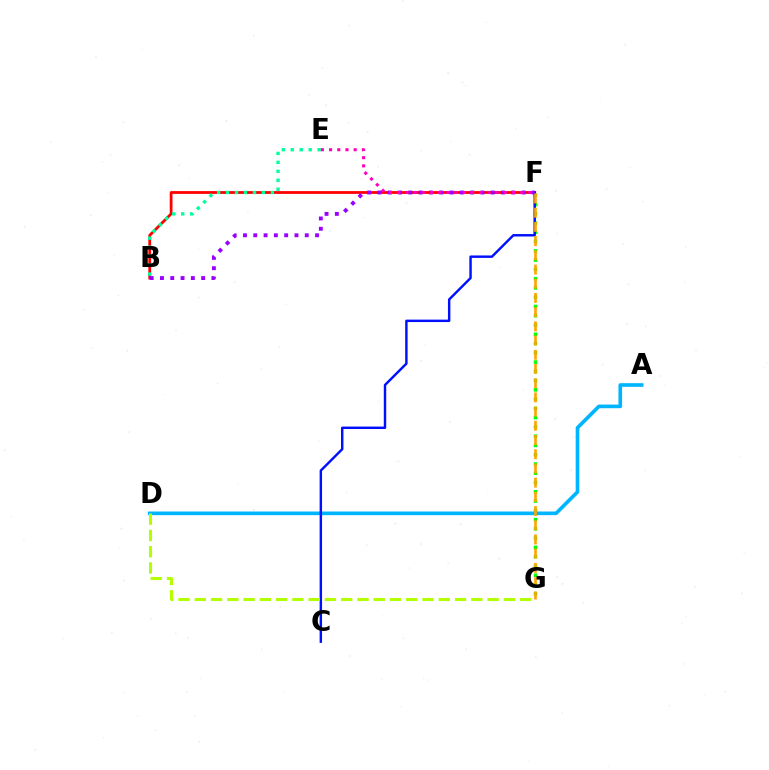{('B', 'F'): [{'color': '#ff0000', 'line_style': 'solid', 'thickness': 2.0}, {'color': '#9b00ff', 'line_style': 'dotted', 'thickness': 2.8}], ('F', 'G'): [{'color': '#08ff00', 'line_style': 'dotted', 'thickness': 2.52}, {'color': '#ffa500', 'line_style': 'dashed', 'thickness': 1.93}], ('A', 'D'): [{'color': '#00b5ff', 'line_style': 'solid', 'thickness': 2.62}], ('C', 'F'): [{'color': '#0010ff', 'line_style': 'solid', 'thickness': 1.75}], ('D', 'G'): [{'color': '#b3ff00', 'line_style': 'dashed', 'thickness': 2.21}], ('B', 'E'): [{'color': '#00ff9d', 'line_style': 'dotted', 'thickness': 2.43}], ('E', 'F'): [{'color': '#ff00bd', 'line_style': 'dotted', 'thickness': 2.23}]}